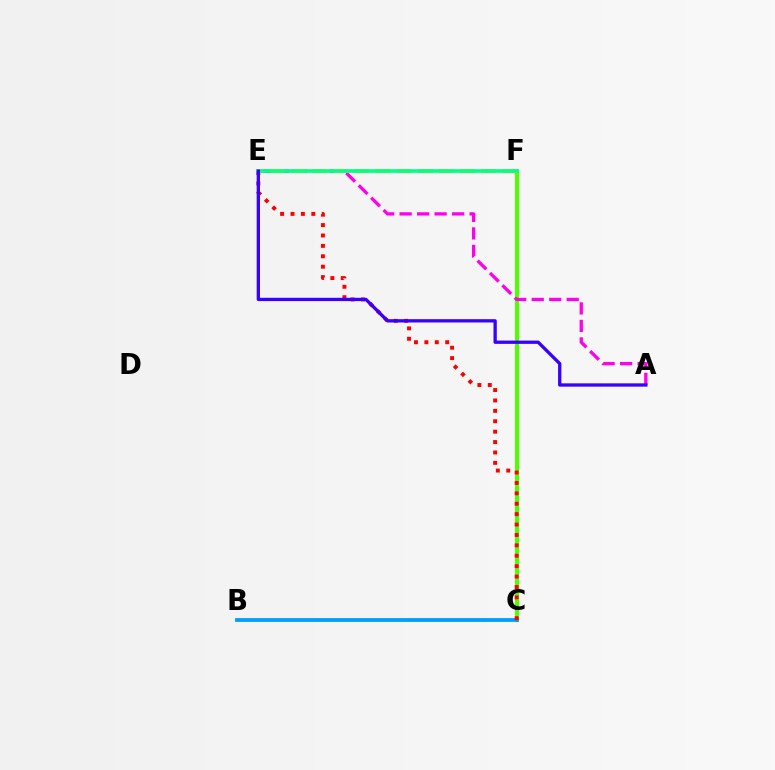{('C', 'F'): [{'color': '#4fff00', 'line_style': 'solid', 'thickness': 2.93}], ('B', 'C'): [{'color': '#009eff', 'line_style': 'solid', 'thickness': 2.73}], ('C', 'E'): [{'color': '#ff0000', 'line_style': 'dotted', 'thickness': 2.83}], ('A', 'E'): [{'color': '#ff00ed', 'line_style': 'dashed', 'thickness': 2.38}, {'color': '#3700ff', 'line_style': 'solid', 'thickness': 2.38}], ('E', 'F'): [{'color': '#ffd500', 'line_style': 'dashed', 'thickness': 2.87}, {'color': '#00ff86', 'line_style': 'solid', 'thickness': 2.6}]}